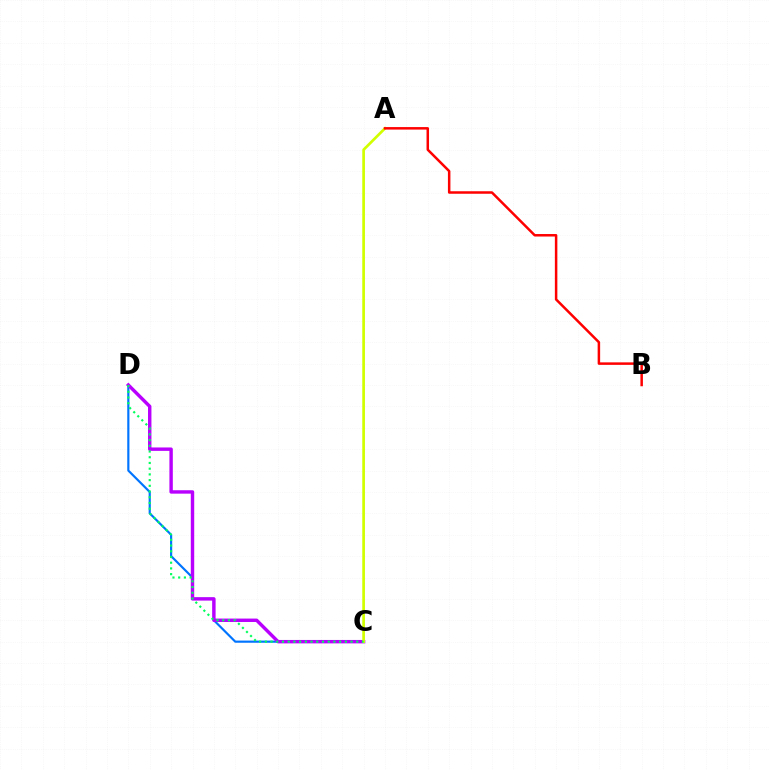{('C', 'D'): [{'color': '#0074ff', 'line_style': 'solid', 'thickness': 1.56}, {'color': '#b900ff', 'line_style': 'solid', 'thickness': 2.46}, {'color': '#00ff5c', 'line_style': 'dotted', 'thickness': 1.55}], ('A', 'C'): [{'color': '#d1ff00', 'line_style': 'solid', 'thickness': 1.94}], ('A', 'B'): [{'color': '#ff0000', 'line_style': 'solid', 'thickness': 1.8}]}